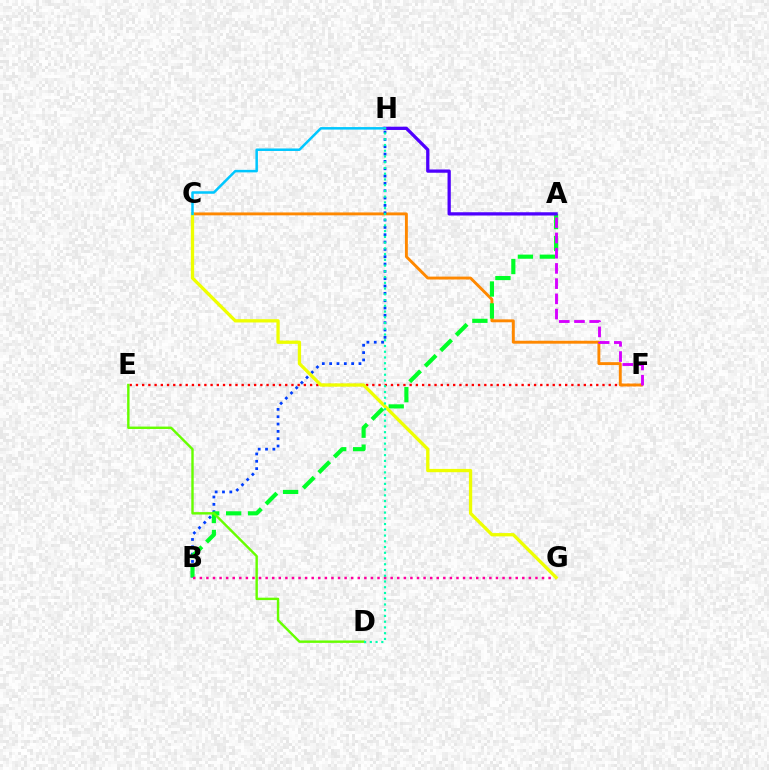{('E', 'F'): [{'color': '#ff0000', 'line_style': 'dotted', 'thickness': 1.69}], ('C', 'F'): [{'color': '#ff8800', 'line_style': 'solid', 'thickness': 2.09}], ('B', 'H'): [{'color': '#003fff', 'line_style': 'dotted', 'thickness': 1.99}], ('A', 'B'): [{'color': '#00ff27', 'line_style': 'dashed', 'thickness': 2.98}], ('D', 'E'): [{'color': '#66ff00', 'line_style': 'solid', 'thickness': 1.74}], ('B', 'G'): [{'color': '#ff00a0', 'line_style': 'dotted', 'thickness': 1.79}], ('A', 'H'): [{'color': '#4f00ff', 'line_style': 'solid', 'thickness': 2.35}], ('A', 'F'): [{'color': '#d600ff', 'line_style': 'dashed', 'thickness': 2.07}], ('C', 'G'): [{'color': '#eeff00', 'line_style': 'solid', 'thickness': 2.37}], ('C', 'H'): [{'color': '#00c7ff', 'line_style': 'solid', 'thickness': 1.81}], ('D', 'H'): [{'color': '#00ffaf', 'line_style': 'dotted', 'thickness': 1.56}]}